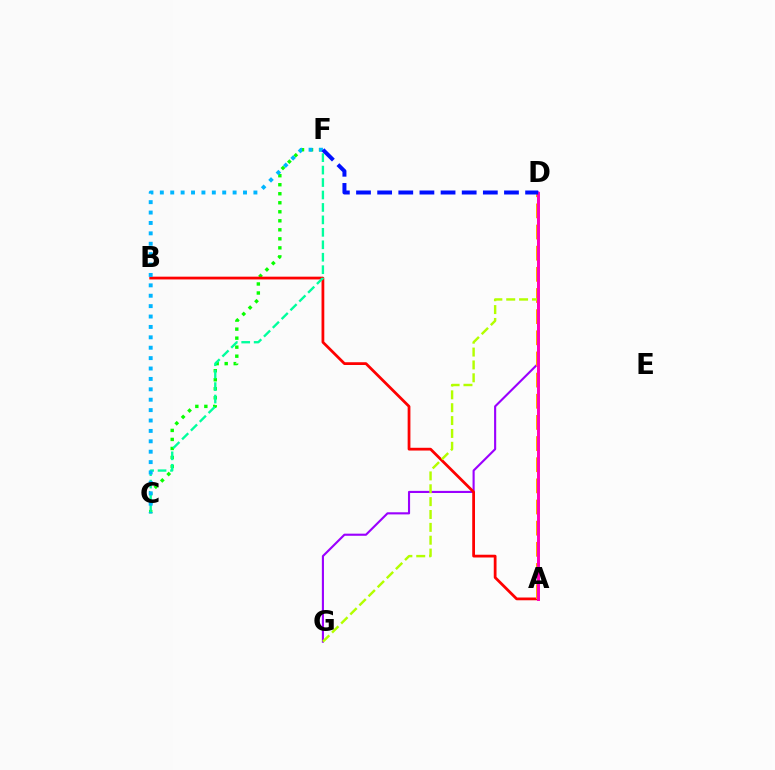{('C', 'F'): [{'color': '#08ff00', 'line_style': 'dotted', 'thickness': 2.45}, {'color': '#00ff9d', 'line_style': 'dashed', 'thickness': 1.69}, {'color': '#00b5ff', 'line_style': 'dotted', 'thickness': 2.83}], ('D', 'G'): [{'color': '#9b00ff', 'line_style': 'solid', 'thickness': 1.53}, {'color': '#b3ff00', 'line_style': 'dashed', 'thickness': 1.75}], ('A', 'B'): [{'color': '#ff0000', 'line_style': 'solid', 'thickness': 1.99}], ('A', 'D'): [{'color': '#ffa500', 'line_style': 'dashed', 'thickness': 2.87}, {'color': '#ff00bd', 'line_style': 'solid', 'thickness': 2.12}], ('D', 'F'): [{'color': '#0010ff', 'line_style': 'dashed', 'thickness': 2.87}]}